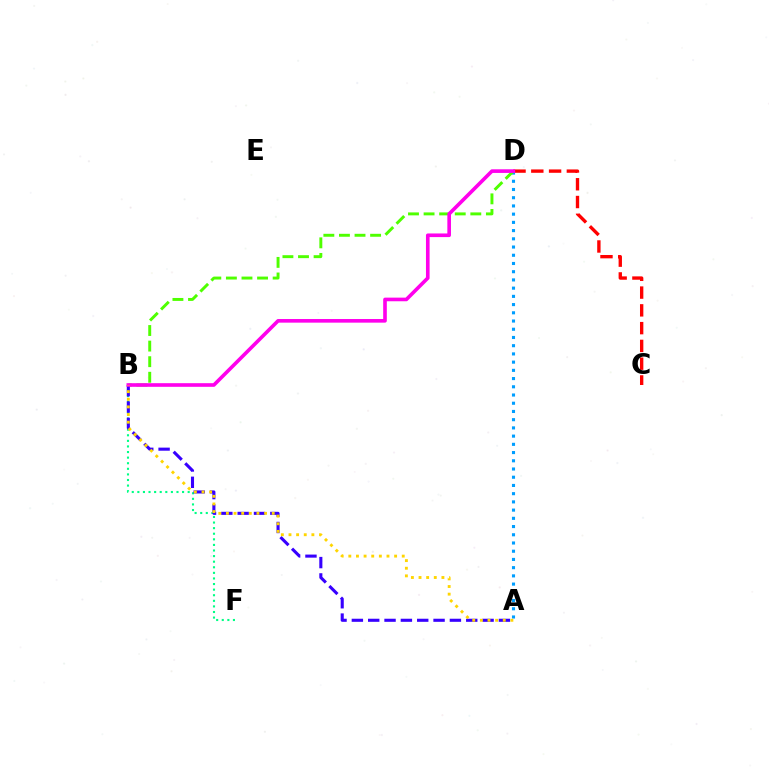{('A', 'D'): [{'color': '#009eff', 'line_style': 'dotted', 'thickness': 2.23}], ('C', 'D'): [{'color': '#ff0000', 'line_style': 'dashed', 'thickness': 2.41}], ('B', 'D'): [{'color': '#4fff00', 'line_style': 'dashed', 'thickness': 2.12}, {'color': '#ff00ed', 'line_style': 'solid', 'thickness': 2.62}], ('B', 'F'): [{'color': '#00ff86', 'line_style': 'dotted', 'thickness': 1.52}], ('A', 'B'): [{'color': '#3700ff', 'line_style': 'dashed', 'thickness': 2.22}, {'color': '#ffd500', 'line_style': 'dotted', 'thickness': 2.07}]}